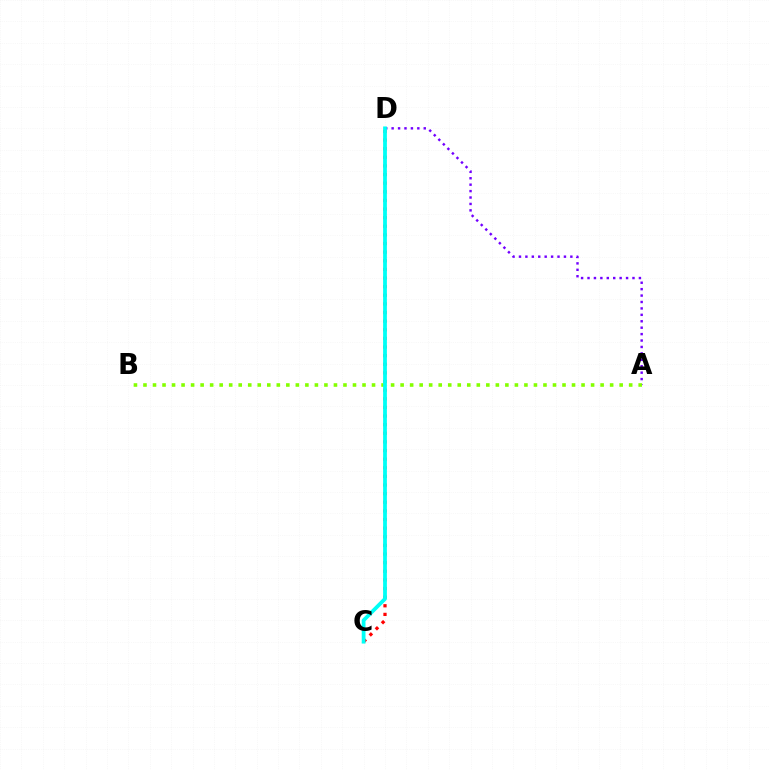{('C', 'D'): [{'color': '#ff0000', 'line_style': 'dotted', 'thickness': 2.34}, {'color': '#00fff6', 'line_style': 'solid', 'thickness': 2.72}], ('A', 'D'): [{'color': '#7200ff', 'line_style': 'dotted', 'thickness': 1.75}], ('A', 'B'): [{'color': '#84ff00', 'line_style': 'dotted', 'thickness': 2.59}]}